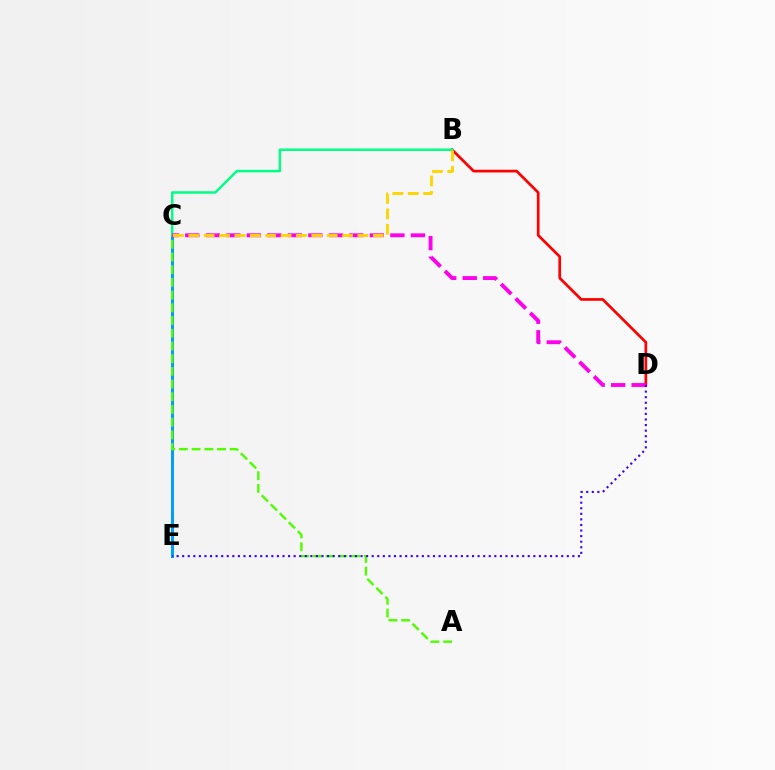{('C', 'E'): [{'color': '#009eff', 'line_style': 'solid', 'thickness': 2.17}], ('B', 'D'): [{'color': '#ff0000', 'line_style': 'solid', 'thickness': 1.94}], ('B', 'C'): [{'color': '#00ff86', 'line_style': 'solid', 'thickness': 1.79}, {'color': '#ffd500', 'line_style': 'dashed', 'thickness': 2.09}], ('A', 'C'): [{'color': '#4fff00', 'line_style': 'dashed', 'thickness': 1.73}], ('C', 'D'): [{'color': '#ff00ed', 'line_style': 'dashed', 'thickness': 2.79}], ('D', 'E'): [{'color': '#3700ff', 'line_style': 'dotted', 'thickness': 1.51}]}